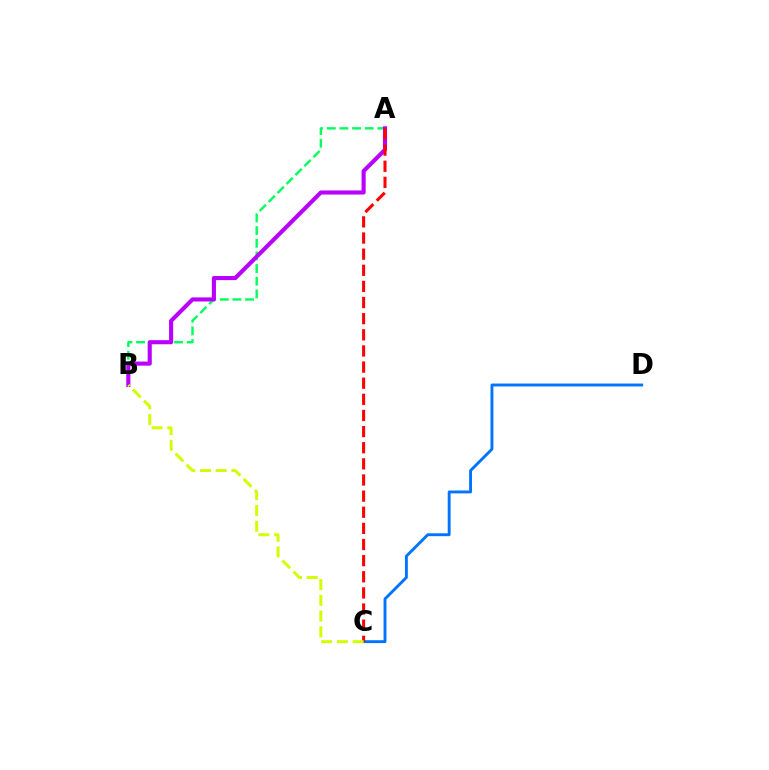{('A', 'B'): [{'color': '#00ff5c', 'line_style': 'dashed', 'thickness': 1.72}, {'color': '#b900ff', 'line_style': 'solid', 'thickness': 2.95}], ('C', 'D'): [{'color': '#0074ff', 'line_style': 'solid', 'thickness': 2.08}], ('A', 'C'): [{'color': '#ff0000', 'line_style': 'dashed', 'thickness': 2.19}], ('B', 'C'): [{'color': '#d1ff00', 'line_style': 'dashed', 'thickness': 2.14}]}